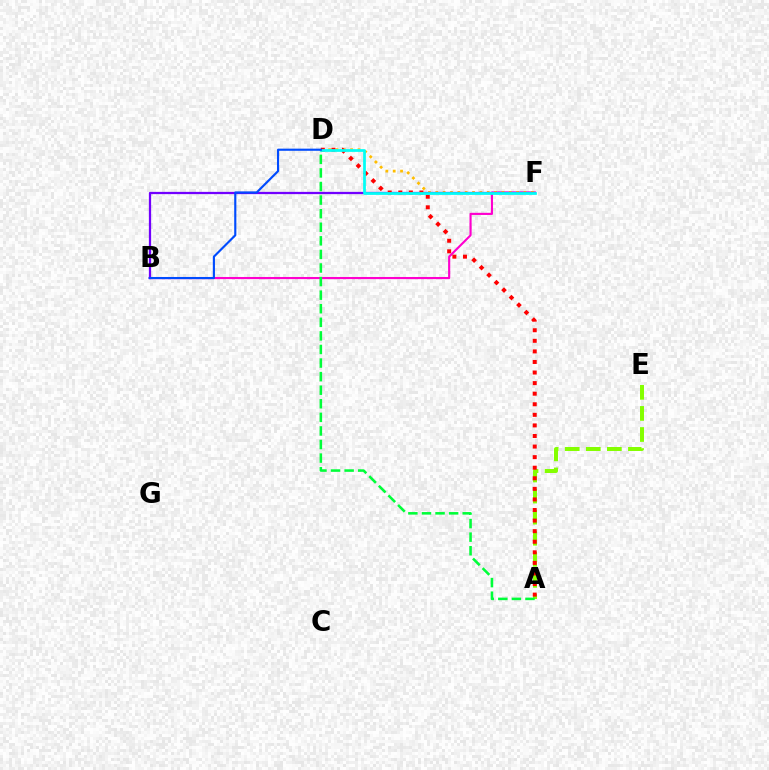{('B', 'F'): [{'color': '#ff00cf', 'line_style': 'solid', 'thickness': 1.54}, {'color': '#7200ff', 'line_style': 'solid', 'thickness': 1.62}], ('D', 'F'): [{'color': '#ffbd00', 'line_style': 'dotted', 'thickness': 2.0}, {'color': '#00fff6', 'line_style': 'solid', 'thickness': 1.97}], ('A', 'E'): [{'color': '#84ff00', 'line_style': 'dashed', 'thickness': 2.86}], ('A', 'D'): [{'color': '#ff0000', 'line_style': 'dotted', 'thickness': 2.87}, {'color': '#00ff39', 'line_style': 'dashed', 'thickness': 1.84}], ('B', 'D'): [{'color': '#004bff', 'line_style': 'solid', 'thickness': 1.54}]}